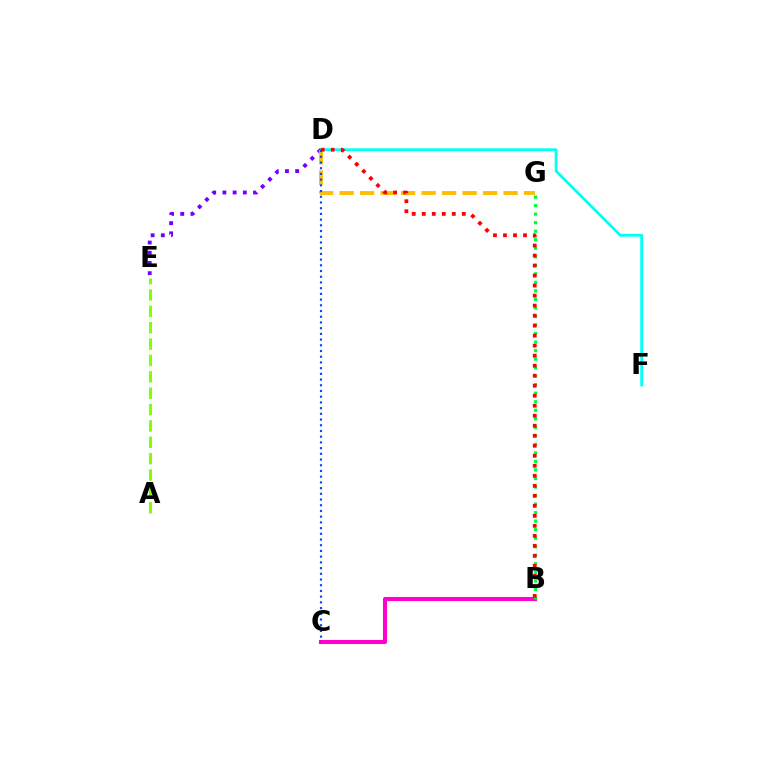{('B', 'C'): [{'color': '#ff00cf', 'line_style': 'solid', 'thickness': 2.93}], ('D', 'F'): [{'color': '#00fff6', 'line_style': 'solid', 'thickness': 2.02}], ('B', 'G'): [{'color': '#00ff39', 'line_style': 'dotted', 'thickness': 2.32}], ('D', 'E'): [{'color': '#7200ff', 'line_style': 'dotted', 'thickness': 2.77}], ('D', 'G'): [{'color': '#ffbd00', 'line_style': 'dashed', 'thickness': 2.78}], ('A', 'E'): [{'color': '#84ff00', 'line_style': 'dashed', 'thickness': 2.22}], ('C', 'D'): [{'color': '#004bff', 'line_style': 'dotted', 'thickness': 1.55}], ('B', 'D'): [{'color': '#ff0000', 'line_style': 'dotted', 'thickness': 2.72}]}